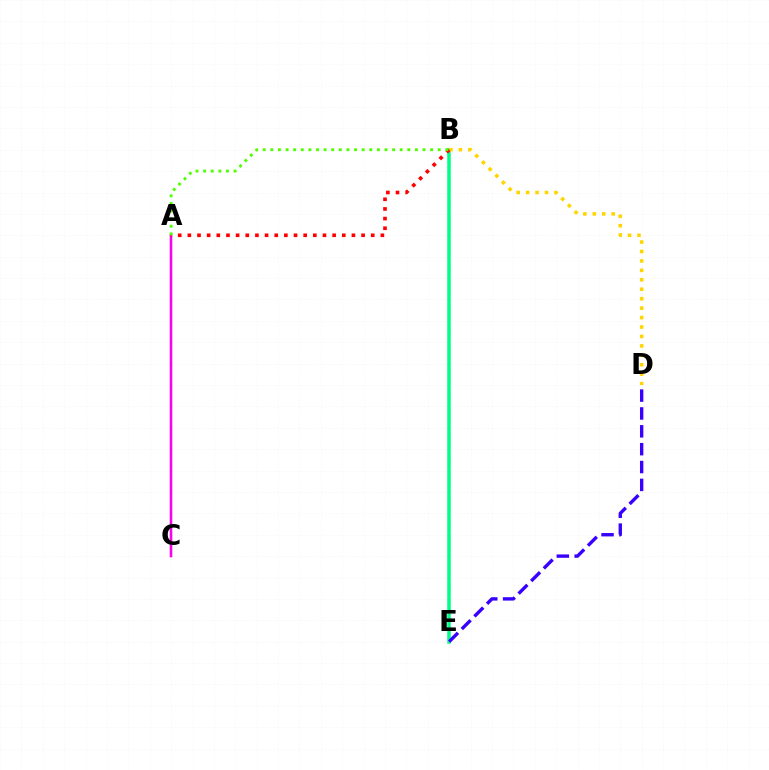{('A', 'C'): [{'color': '#009eff', 'line_style': 'solid', 'thickness': 1.58}, {'color': '#ff00ed', 'line_style': 'solid', 'thickness': 1.8}], ('B', 'E'): [{'color': '#00ff86', 'line_style': 'solid', 'thickness': 2.52}], ('B', 'D'): [{'color': '#ffd500', 'line_style': 'dotted', 'thickness': 2.56}], ('A', 'B'): [{'color': '#ff0000', 'line_style': 'dotted', 'thickness': 2.62}, {'color': '#4fff00', 'line_style': 'dotted', 'thickness': 2.07}], ('D', 'E'): [{'color': '#3700ff', 'line_style': 'dashed', 'thickness': 2.43}]}